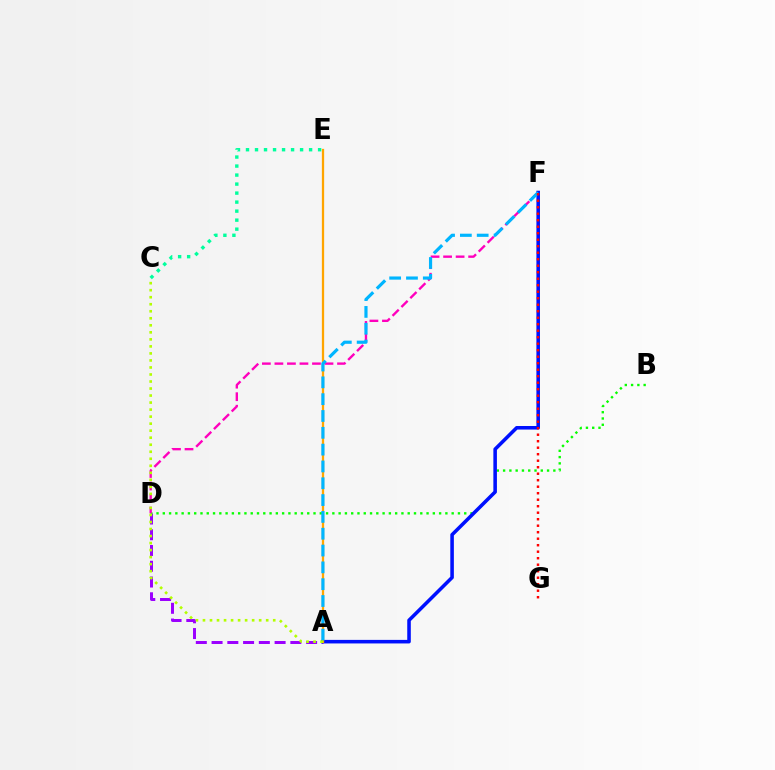{('A', 'D'): [{'color': '#9b00ff', 'line_style': 'dashed', 'thickness': 2.14}], ('B', 'D'): [{'color': '#08ff00', 'line_style': 'dotted', 'thickness': 1.71}], ('D', 'F'): [{'color': '#ff00bd', 'line_style': 'dashed', 'thickness': 1.7}], ('A', 'F'): [{'color': '#0010ff', 'line_style': 'solid', 'thickness': 2.56}, {'color': '#00b5ff', 'line_style': 'dashed', 'thickness': 2.28}], ('A', 'E'): [{'color': '#ffa500', 'line_style': 'solid', 'thickness': 1.64}], ('A', 'C'): [{'color': '#b3ff00', 'line_style': 'dotted', 'thickness': 1.91}], ('C', 'E'): [{'color': '#00ff9d', 'line_style': 'dotted', 'thickness': 2.45}], ('F', 'G'): [{'color': '#ff0000', 'line_style': 'dotted', 'thickness': 1.77}]}